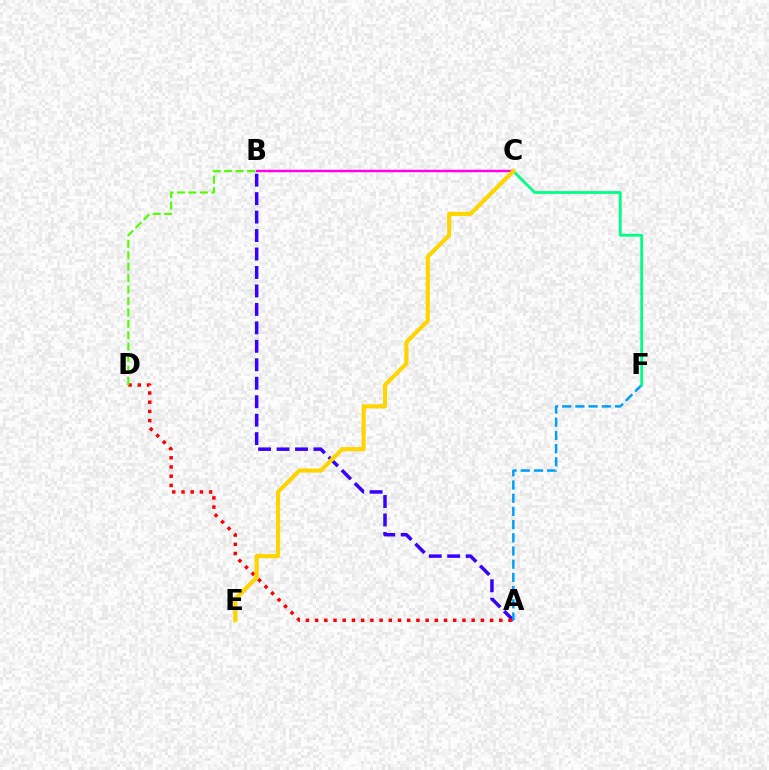{('A', 'B'): [{'color': '#3700ff', 'line_style': 'dashed', 'thickness': 2.51}], ('B', 'C'): [{'color': '#ff00ed', 'line_style': 'solid', 'thickness': 1.76}], ('A', 'D'): [{'color': '#ff0000', 'line_style': 'dotted', 'thickness': 2.5}], ('A', 'F'): [{'color': '#009eff', 'line_style': 'dashed', 'thickness': 1.79}], ('B', 'D'): [{'color': '#4fff00', 'line_style': 'dashed', 'thickness': 1.55}], ('C', 'F'): [{'color': '#00ff86', 'line_style': 'solid', 'thickness': 2.01}], ('C', 'E'): [{'color': '#ffd500', 'line_style': 'solid', 'thickness': 2.97}]}